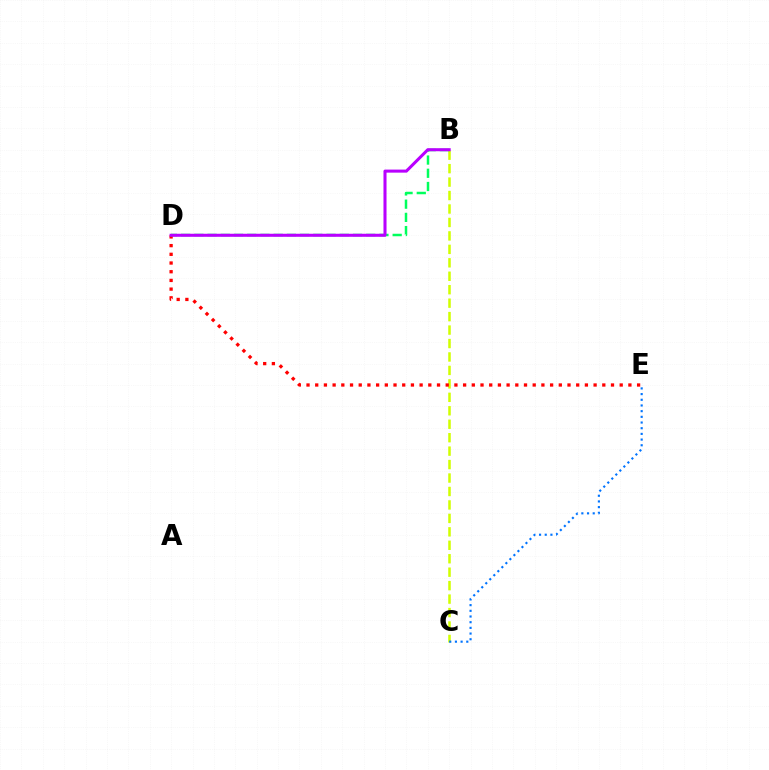{('B', 'C'): [{'color': '#d1ff00', 'line_style': 'dashed', 'thickness': 1.83}], ('D', 'E'): [{'color': '#ff0000', 'line_style': 'dotted', 'thickness': 2.36}], ('B', 'D'): [{'color': '#00ff5c', 'line_style': 'dashed', 'thickness': 1.8}, {'color': '#b900ff', 'line_style': 'solid', 'thickness': 2.2}], ('C', 'E'): [{'color': '#0074ff', 'line_style': 'dotted', 'thickness': 1.54}]}